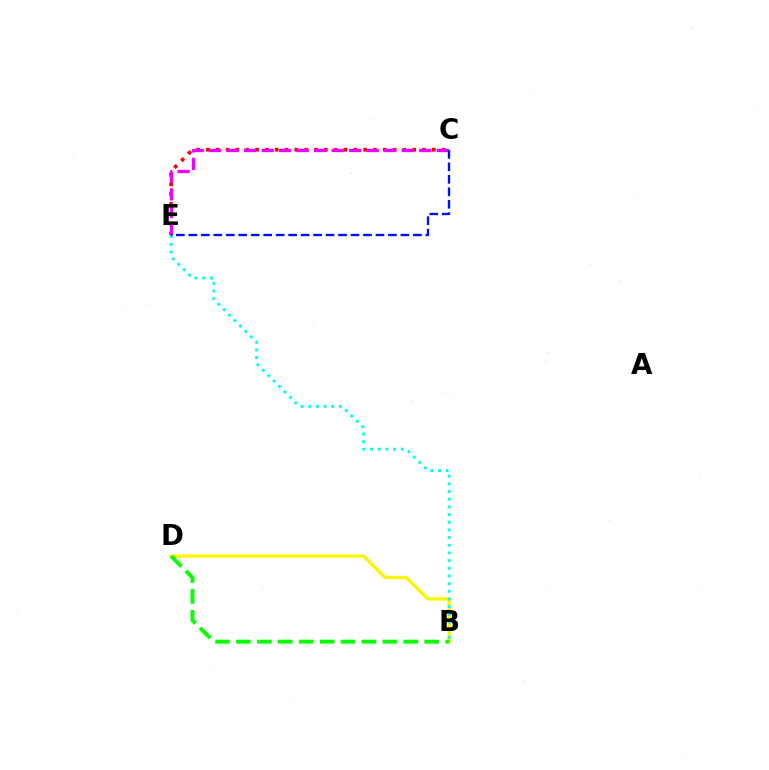{('C', 'E'): [{'color': '#ff0000', 'line_style': 'dotted', 'thickness': 2.67}, {'color': '#ee00ff', 'line_style': 'dashed', 'thickness': 2.38}, {'color': '#0010ff', 'line_style': 'dashed', 'thickness': 1.69}], ('B', 'D'): [{'color': '#fcf500', 'line_style': 'solid', 'thickness': 2.37}, {'color': '#08ff00', 'line_style': 'dashed', 'thickness': 2.84}], ('B', 'E'): [{'color': '#00fff6', 'line_style': 'dotted', 'thickness': 2.09}]}